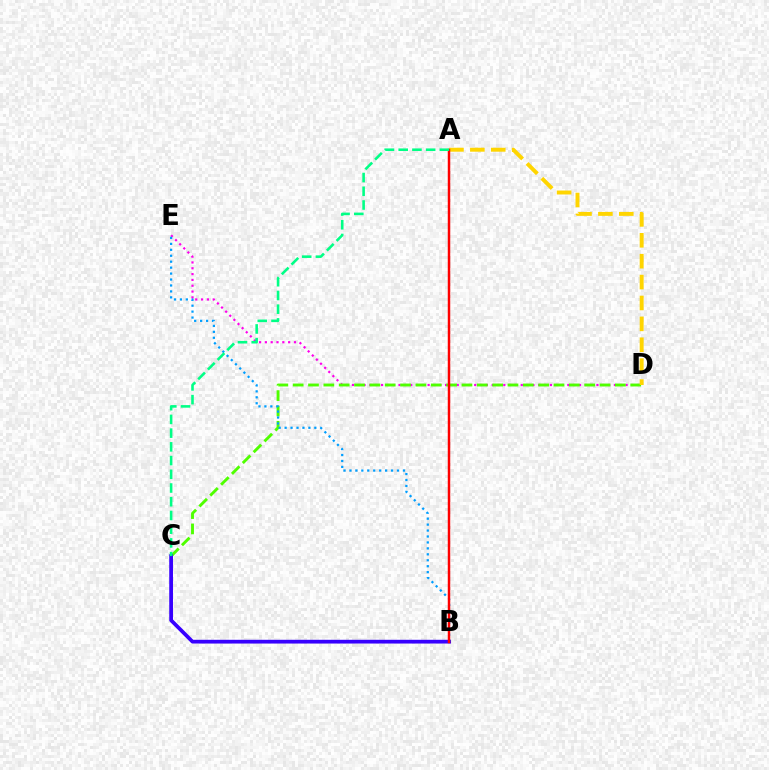{('D', 'E'): [{'color': '#ff00ed', 'line_style': 'dotted', 'thickness': 1.58}], ('C', 'D'): [{'color': '#4fff00', 'line_style': 'dashed', 'thickness': 2.08}], ('B', 'C'): [{'color': '#3700ff', 'line_style': 'solid', 'thickness': 2.7}], ('B', 'E'): [{'color': '#009eff', 'line_style': 'dotted', 'thickness': 1.61}], ('A', 'D'): [{'color': '#ffd500', 'line_style': 'dashed', 'thickness': 2.84}], ('A', 'B'): [{'color': '#ff0000', 'line_style': 'solid', 'thickness': 1.78}], ('A', 'C'): [{'color': '#00ff86', 'line_style': 'dashed', 'thickness': 1.86}]}